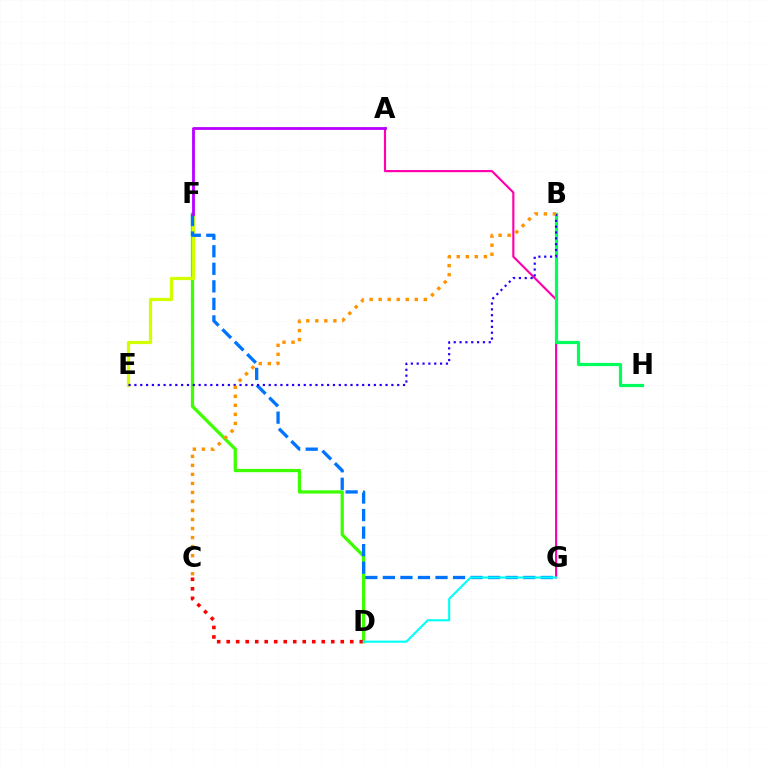{('D', 'F'): [{'color': '#3dff00', 'line_style': 'solid', 'thickness': 2.35}], ('A', 'G'): [{'color': '#ff00ac', 'line_style': 'solid', 'thickness': 1.55}], ('C', 'D'): [{'color': '#ff0000', 'line_style': 'dotted', 'thickness': 2.58}], ('E', 'F'): [{'color': '#d1ff00', 'line_style': 'solid', 'thickness': 2.33}], ('B', 'H'): [{'color': '#00ff5c', 'line_style': 'solid', 'thickness': 2.31}], ('F', 'G'): [{'color': '#0074ff', 'line_style': 'dashed', 'thickness': 2.38}], ('D', 'G'): [{'color': '#00fff6', 'line_style': 'solid', 'thickness': 1.52}], ('B', 'E'): [{'color': '#2500ff', 'line_style': 'dotted', 'thickness': 1.59}], ('B', 'C'): [{'color': '#ff9400', 'line_style': 'dotted', 'thickness': 2.45}], ('A', 'F'): [{'color': '#b900ff', 'line_style': 'solid', 'thickness': 2.02}]}